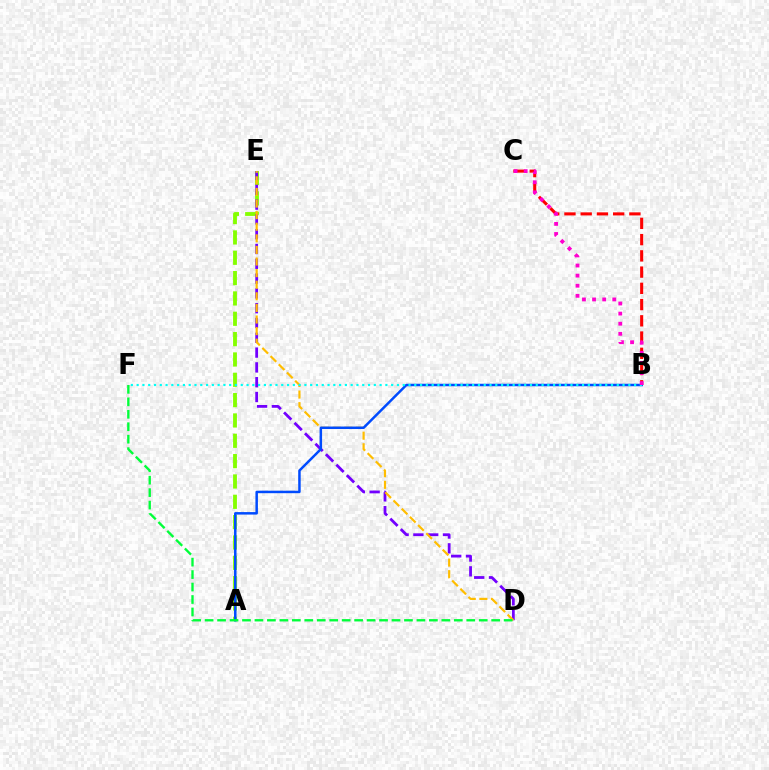{('A', 'E'): [{'color': '#84ff00', 'line_style': 'dashed', 'thickness': 2.76}], ('D', 'E'): [{'color': '#7200ff', 'line_style': 'dashed', 'thickness': 2.01}, {'color': '#ffbd00', 'line_style': 'dashed', 'thickness': 1.58}], ('A', 'B'): [{'color': '#004bff', 'line_style': 'solid', 'thickness': 1.79}], ('B', 'F'): [{'color': '#00fff6', 'line_style': 'dotted', 'thickness': 1.57}], ('D', 'F'): [{'color': '#00ff39', 'line_style': 'dashed', 'thickness': 1.69}], ('B', 'C'): [{'color': '#ff0000', 'line_style': 'dashed', 'thickness': 2.21}, {'color': '#ff00cf', 'line_style': 'dotted', 'thickness': 2.74}]}